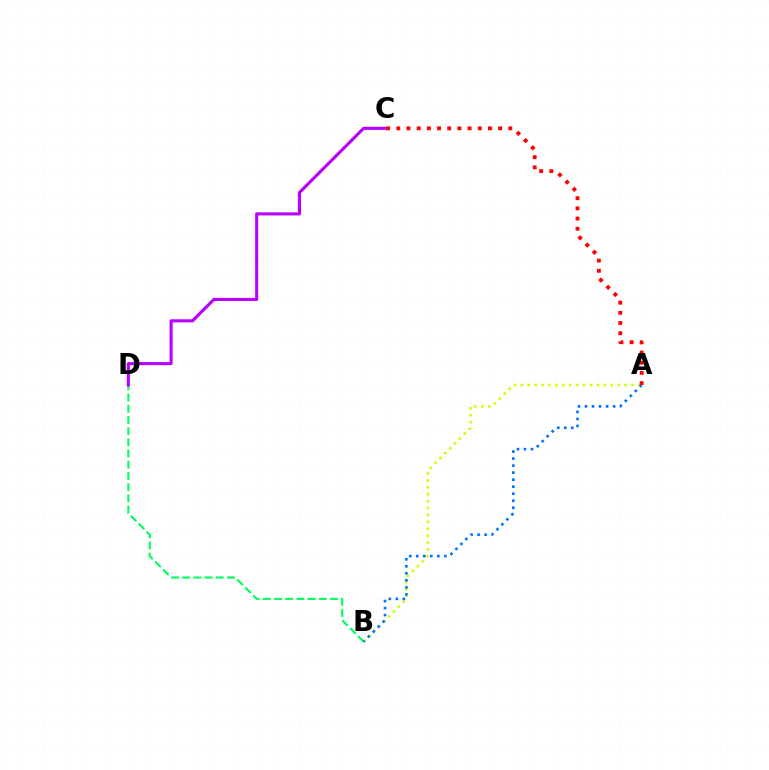{('A', 'B'): [{'color': '#d1ff00', 'line_style': 'dotted', 'thickness': 1.88}, {'color': '#0074ff', 'line_style': 'dotted', 'thickness': 1.91}], ('B', 'D'): [{'color': '#00ff5c', 'line_style': 'dashed', 'thickness': 1.52}], ('C', 'D'): [{'color': '#b900ff', 'line_style': 'solid', 'thickness': 2.24}], ('A', 'C'): [{'color': '#ff0000', 'line_style': 'dotted', 'thickness': 2.77}]}